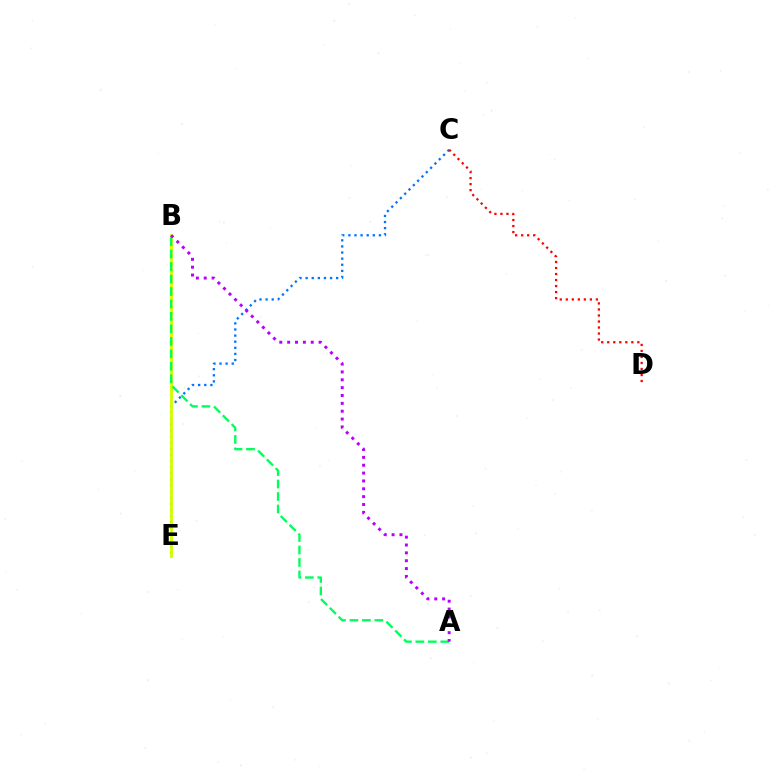{('C', 'E'): [{'color': '#0074ff', 'line_style': 'dotted', 'thickness': 1.66}], ('B', 'E'): [{'color': '#d1ff00', 'line_style': 'solid', 'thickness': 2.07}], ('A', 'B'): [{'color': '#00ff5c', 'line_style': 'dashed', 'thickness': 1.69}, {'color': '#b900ff', 'line_style': 'dotted', 'thickness': 2.14}], ('C', 'D'): [{'color': '#ff0000', 'line_style': 'dotted', 'thickness': 1.63}]}